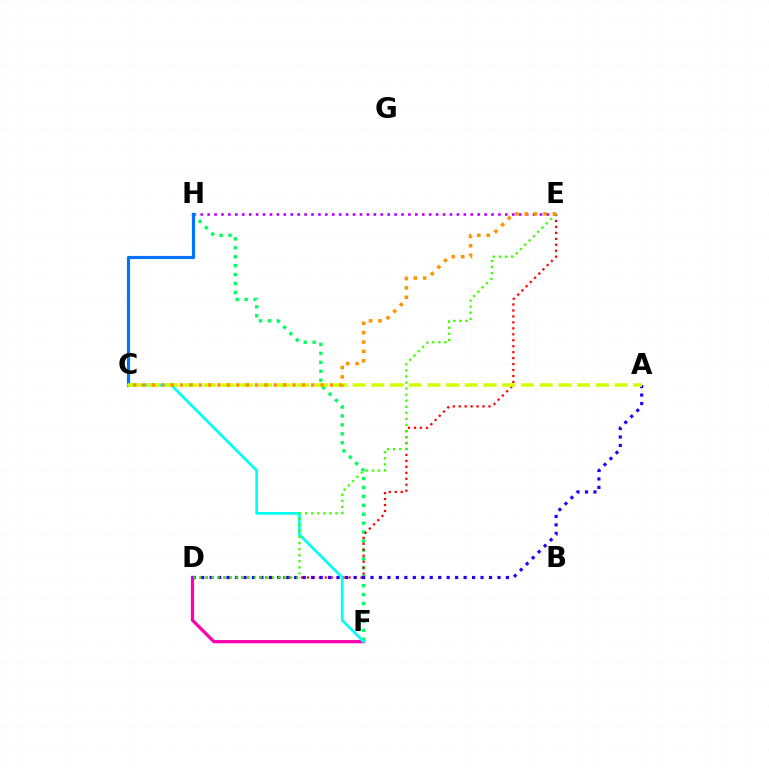{('D', 'F'): [{'color': '#ff00ac', 'line_style': 'solid', 'thickness': 2.32}], ('E', 'H'): [{'color': '#b900ff', 'line_style': 'dotted', 'thickness': 1.88}], ('F', 'H'): [{'color': '#00ff5c', 'line_style': 'dotted', 'thickness': 2.43}], ('D', 'E'): [{'color': '#ff0000', 'line_style': 'dotted', 'thickness': 1.62}, {'color': '#3dff00', 'line_style': 'dotted', 'thickness': 1.65}], ('C', 'H'): [{'color': '#0074ff', 'line_style': 'solid', 'thickness': 2.27}], ('A', 'D'): [{'color': '#2500ff', 'line_style': 'dotted', 'thickness': 2.3}], ('C', 'F'): [{'color': '#00fff6', 'line_style': 'solid', 'thickness': 1.96}], ('A', 'C'): [{'color': '#d1ff00', 'line_style': 'dashed', 'thickness': 2.54}], ('C', 'E'): [{'color': '#ff9400', 'line_style': 'dotted', 'thickness': 2.55}]}